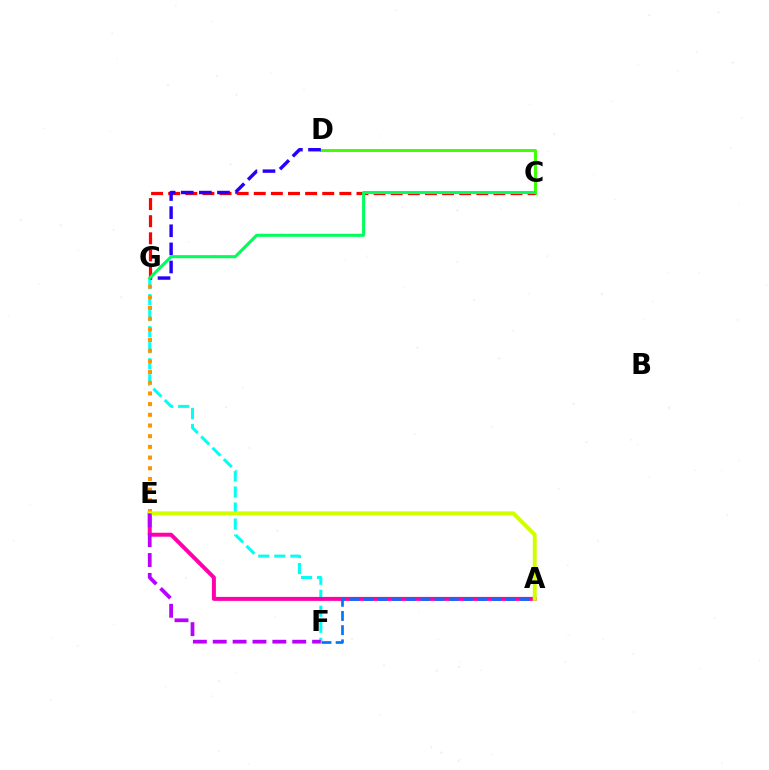{('F', 'G'): [{'color': '#00fff6', 'line_style': 'dashed', 'thickness': 2.18}], ('A', 'E'): [{'color': '#ff00ac', 'line_style': 'solid', 'thickness': 2.86}, {'color': '#d1ff00', 'line_style': 'solid', 'thickness': 2.82}], ('C', 'D'): [{'color': '#3dff00', 'line_style': 'solid', 'thickness': 2.13}], ('C', 'G'): [{'color': '#ff0000', 'line_style': 'dashed', 'thickness': 2.33}, {'color': '#00ff5c', 'line_style': 'solid', 'thickness': 2.21}], ('A', 'F'): [{'color': '#0074ff', 'line_style': 'dashed', 'thickness': 1.93}], ('E', 'G'): [{'color': '#ff9400', 'line_style': 'dotted', 'thickness': 2.9}], ('D', 'G'): [{'color': '#2500ff', 'line_style': 'dashed', 'thickness': 2.46}], ('E', 'F'): [{'color': '#b900ff', 'line_style': 'dashed', 'thickness': 2.7}]}